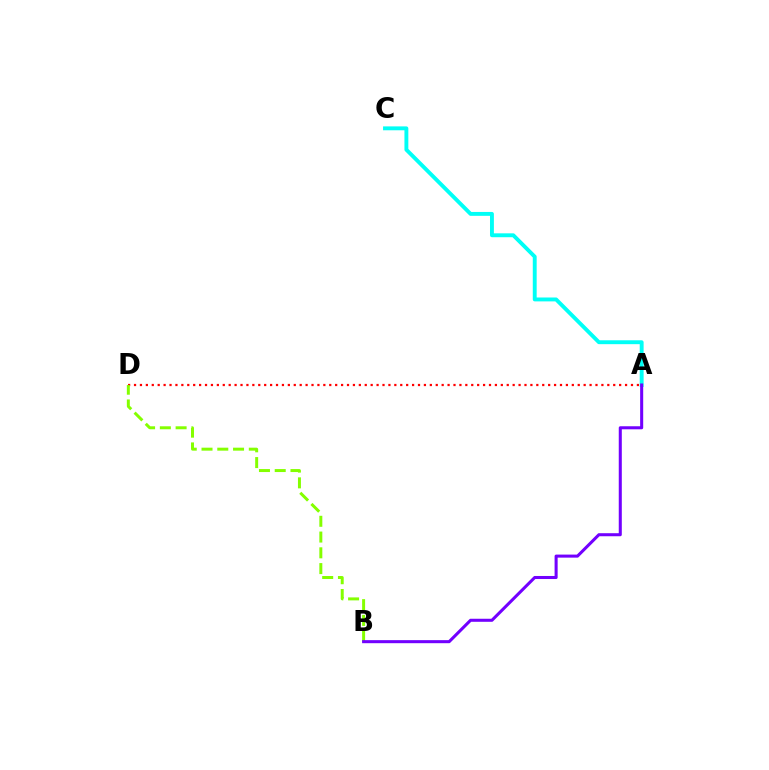{('A', 'C'): [{'color': '#00fff6', 'line_style': 'solid', 'thickness': 2.8}], ('A', 'D'): [{'color': '#ff0000', 'line_style': 'dotted', 'thickness': 1.61}], ('B', 'D'): [{'color': '#84ff00', 'line_style': 'dashed', 'thickness': 2.14}], ('A', 'B'): [{'color': '#7200ff', 'line_style': 'solid', 'thickness': 2.19}]}